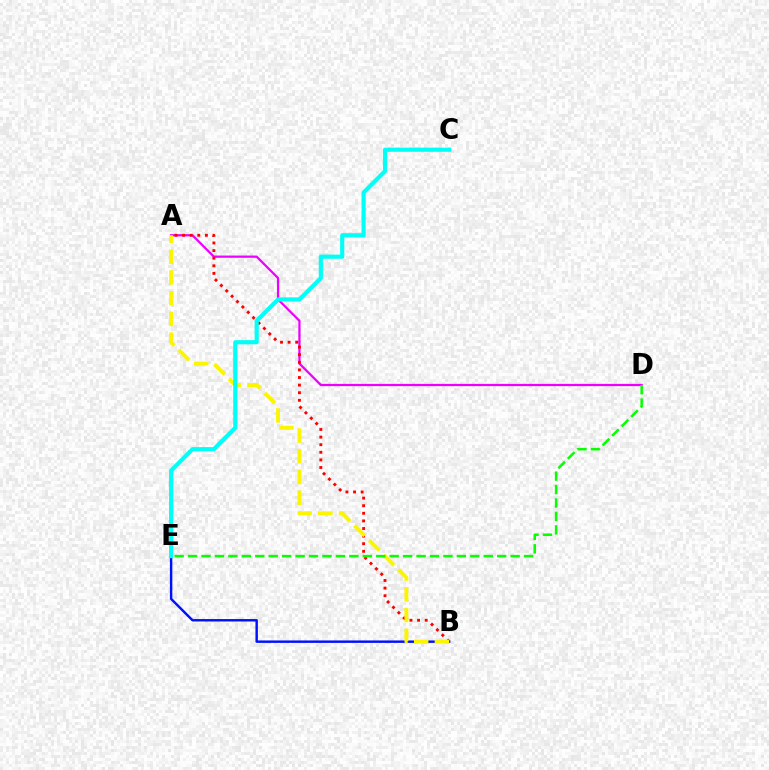{('B', 'E'): [{'color': '#0010ff', 'line_style': 'solid', 'thickness': 1.75}], ('A', 'D'): [{'color': '#ee00ff', 'line_style': 'solid', 'thickness': 1.62}], ('A', 'B'): [{'color': '#ff0000', 'line_style': 'dotted', 'thickness': 2.07}, {'color': '#fcf500', 'line_style': 'dashed', 'thickness': 2.82}], ('D', 'E'): [{'color': '#08ff00', 'line_style': 'dashed', 'thickness': 1.83}], ('C', 'E'): [{'color': '#00fff6', 'line_style': 'solid', 'thickness': 2.98}]}